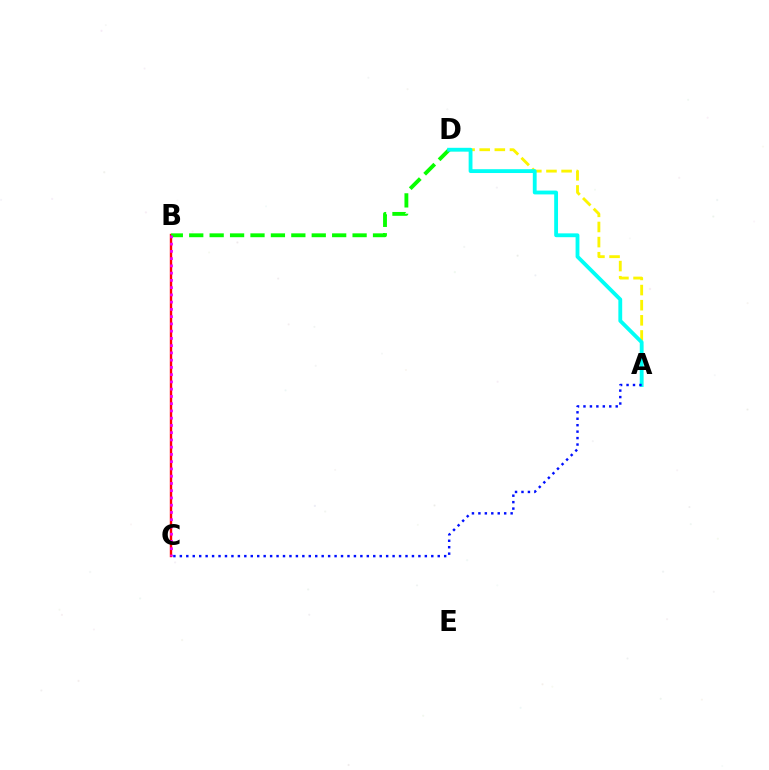{('B', 'C'): [{'color': '#ff0000', 'line_style': 'solid', 'thickness': 1.72}, {'color': '#ee00ff', 'line_style': 'dotted', 'thickness': 1.97}], ('A', 'D'): [{'color': '#fcf500', 'line_style': 'dashed', 'thickness': 2.05}, {'color': '#00fff6', 'line_style': 'solid', 'thickness': 2.76}], ('B', 'D'): [{'color': '#08ff00', 'line_style': 'dashed', 'thickness': 2.77}], ('A', 'C'): [{'color': '#0010ff', 'line_style': 'dotted', 'thickness': 1.75}]}